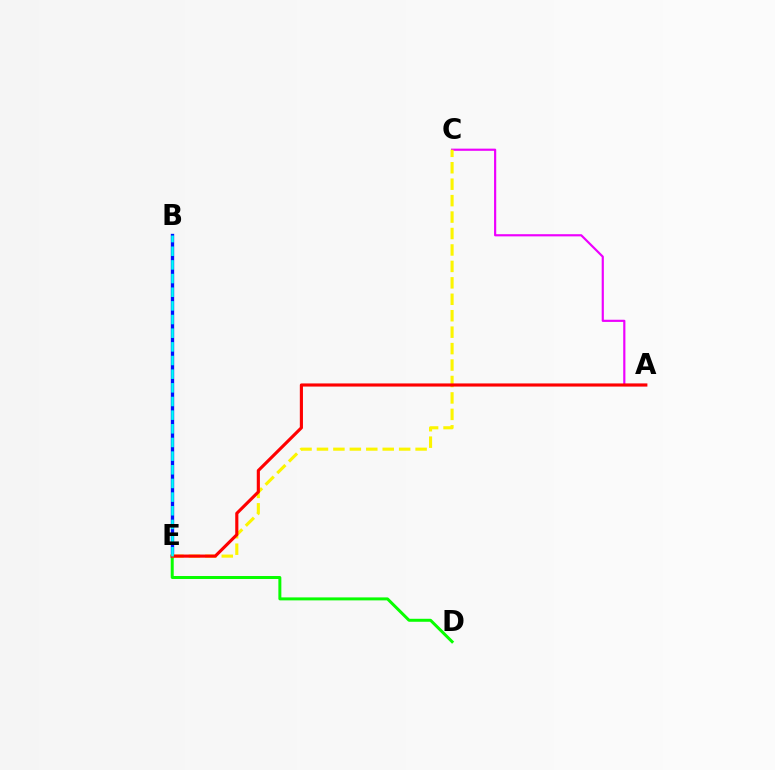{('B', 'E'): [{'color': '#0010ff', 'line_style': 'solid', 'thickness': 2.4}, {'color': '#00fff6', 'line_style': 'dashed', 'thickness': 1.86}], ('D', 'E'): [{'color': '#08ff00', 'line_style': 'solid', 'thickness': 2.15}], ('A', 'C'): [{'color': '#ee00ff', 'line_style': 'solid', 'thickness': 1.56}], ('C', 'E'): [{'color': '#fcf500', 'line_style': 'dashed', 'thickness': 2.23}], ('A', 'E'): [{'color': '#ff0000', 'line_style': 'solid', 'thickness': 2.25}]}